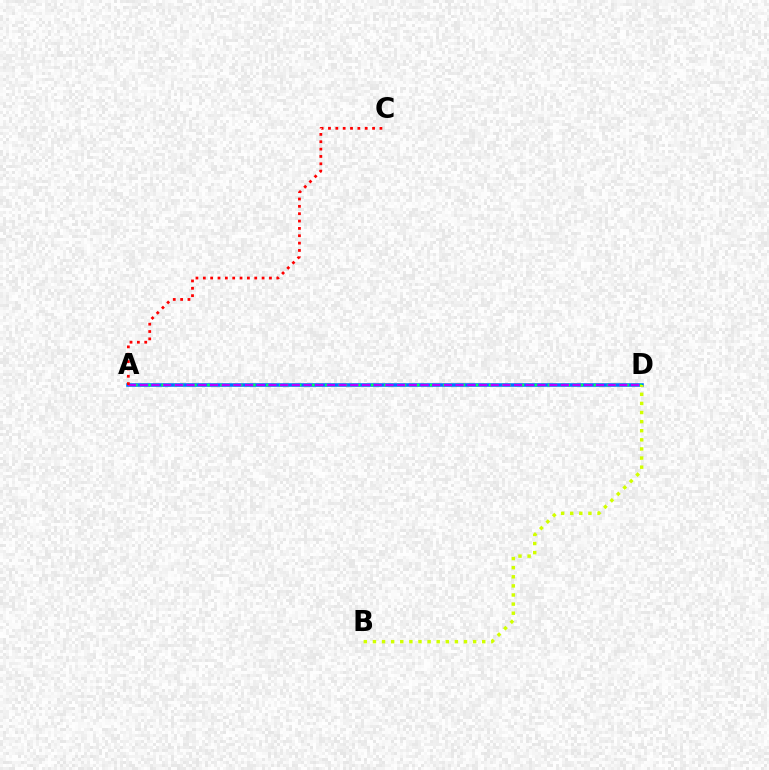{('A', 'D'): [{'color': '#0074ff', 'line_style': 'solid', 'thickness': 2.55}, {'color': '#00ff5c', 'line_style': 'dotted', 'thickness': 1.78}, {'color': '#b900ff', 'line_style': 'dashed', 'thickness': 1.59}], ('B', 'D'): [{'color': '#d1ff00', 'line_style': 'dotted', 'thickness': 2.47}], ('A', 'C'): [{'color': '#ff0000', 'line_style': 'dotted', 'thickness': 2.0}]}